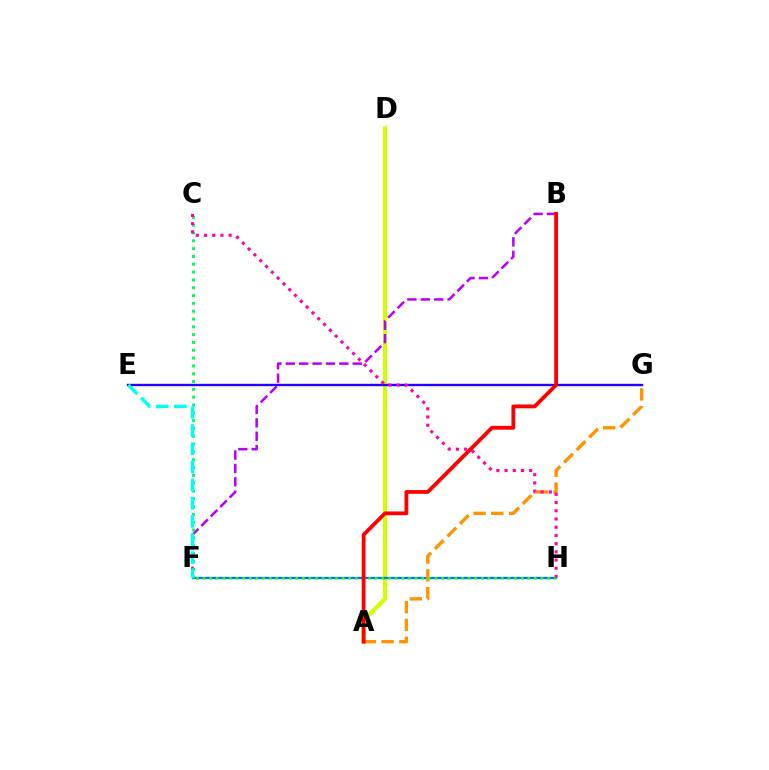{('A', 'D'): [{'color': '#d1ff00', 'line_style': 'solid', 'thickness': 2.95}], ('B', 'F'): [{'color': '#b900ff', 'line_style': 'dashed', 'thickness': 1.82}], ('F', 'H'): [{'color': '#0074ff', 'line_style': 'solid', 'thickness': 1.67}, {'color': '#3dff00', 'line_style': 'dotted', 'thickness': 1.8}], ('A', 'G'): [{'color': '#ff9400', 'line_style': 'dashed', 'thickness': 2.41}], ('C', 'F'): [{'color': '#00ff5c', 'line_style': 'dotted', 'thickness': 2.12}], ('E', 'G'): [{'color': '#2500ff', 'line_style': 'solid', 'thickness': 1.71}], ('A', 'B'): [{'color': '#ff0000', 'line_style': 'solid', 'thickness': 2.74}], ('C', 'H'): [{'color': '#ff00ac', 'line_style': 'dotted', 'thickness': 2.23}], ('E', 'F'): [{'color': '#00fff6', 'line_style': 'dashed', 'thickness': 2.47}]}